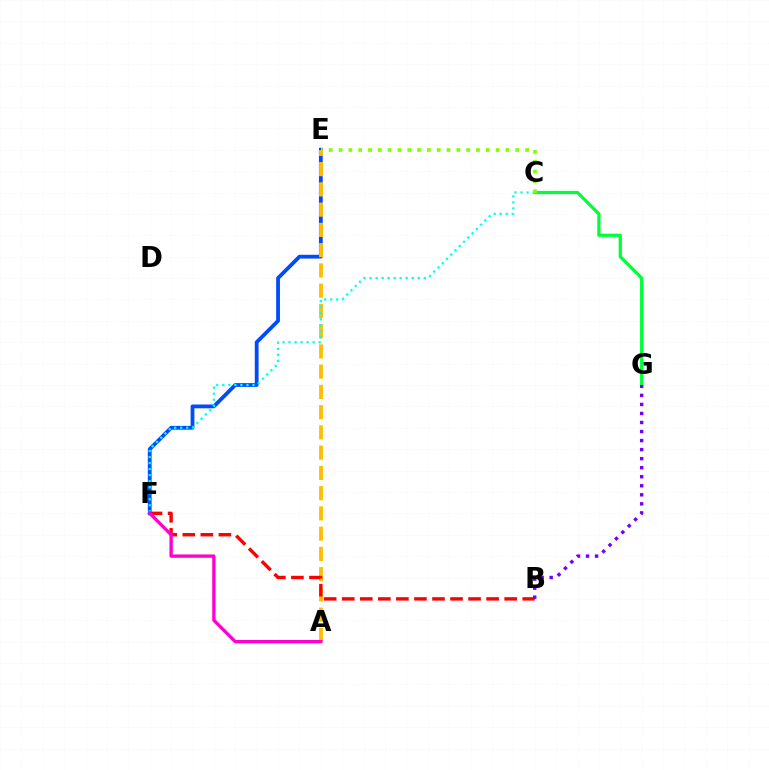{('C', 'G'): [{'color': '#00ff39', 'line_style': 'solid', 'thickness': 2.33}], ('E', 'F'): [{'color': '#004bff', 'line_style': 'solid', 'thickness': 2.73}], ('A', 'E'): [{'color': '#ffbd00', 'line_style': 'dashed', 'thickness': 2.75}], ('C', 'F'): [{'color': '#00fff6', 'line_style': 'dotted', 'thickness': 1.64}], ('B', 'F'): [{'color': '#ff0000', 'line_style': 'dashed', 'thickness': 2.45}], ('B', 'G'): [{'color': '#7200ff', 'line_style': 'dotted', 'thickness': 2.46}], ('C', 'E'): [{'color': '#84ff00', 'line_style': 'dotted', 'thickness': 2.67}], ('A', 'F'): [{'color': '#ff00cf', 'line_style': 'solid', 'thickness': 2.4}]}